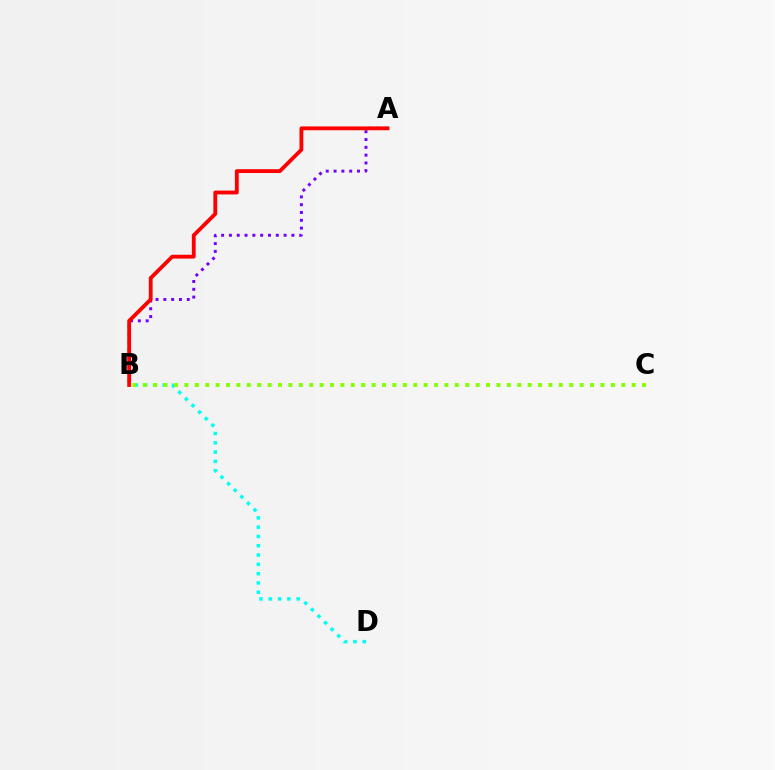{('B', 'D'): [{'color': '#00fff6', 'line_style': 'dotted', 'thickness': 2.53}], ('A', 'B'): [{'color': '#7200ff', 'line_style': 'dotted', 'thickness': 2.12}, {'color': '#ff0000', 'line_style': 'solid', 'thickness': 2.76}], ('B', 'C'): [{'color': '#84ff00', 'line_style': 'dotted', 'thickness': 2.83}]}